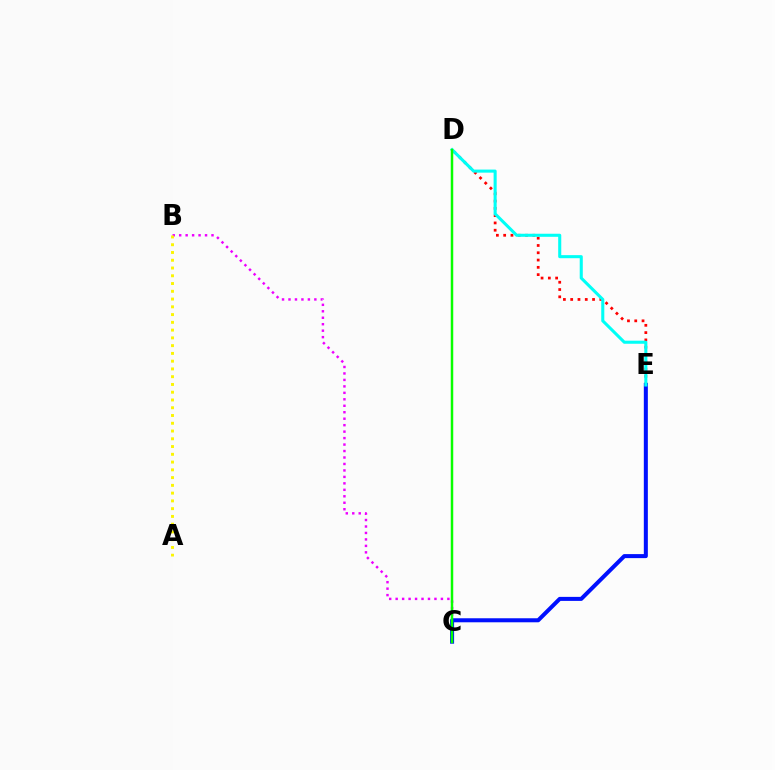{('B', 'C'): [{'color': '#ee00ff', 'line_style': 'dotted', 'thickness': 1.76}], ('D', 'E'): [{'color': '#ff0000', 'line_style': 'dotted', 'thickness': 1.98}, {'color': '#00fff6', 'line_style': 'solid', 'thickness': 2.21}], ('C', 'E'): [{'color': '#0010ff', 'line_style': 'solid', 'thickness': 2.9}], ('C', 'D'): [{'color': '#08ff00', 'line_style': 'solid', 'thickness': 1.79}], ('A', 'B'): [{'color': '#fcf500', 'line_style': 'dotted', 'thickness': 2.11}]}